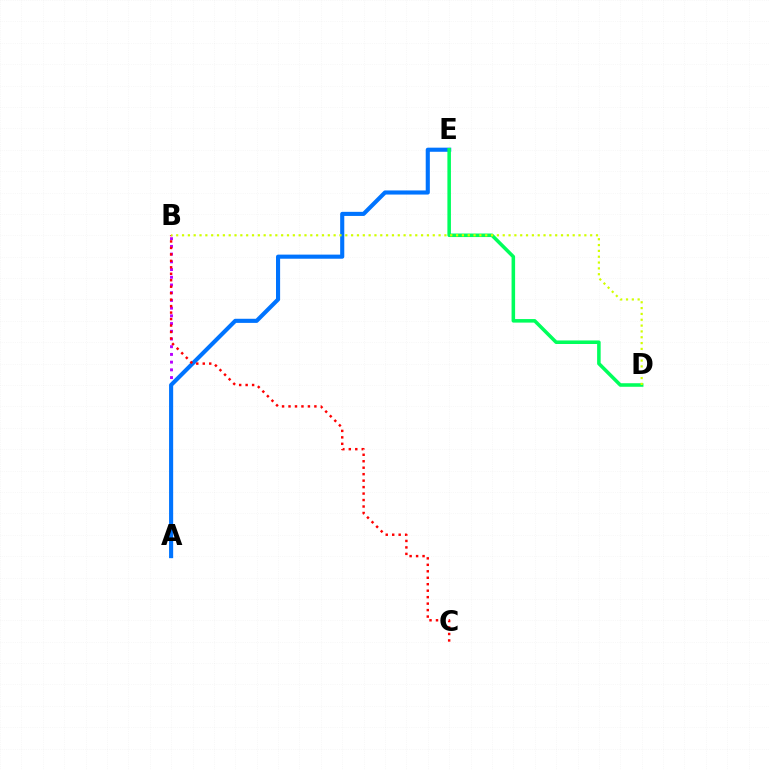{('A', 'B'): [{'color': '#b900ff', 'line_style': 'dotted', 'thickness': 2.1}], ('A', 'E'): [{'color': '#0074ff', 'line_style': 'solid', 'thickness': 2.96}], ('D', 'E'): [{'color': '#00ff5c', 'line_style': 'solid', 'thickness': 2.55}], ('B', 'C'): [{'color': '#ff0000', 'line_style': 'dotted', 'thickness': 1.76}], ('B', 'D'): [{'color': '#d1ff00', 'line_style': 'dotted', 'thickness': 1.58}]}